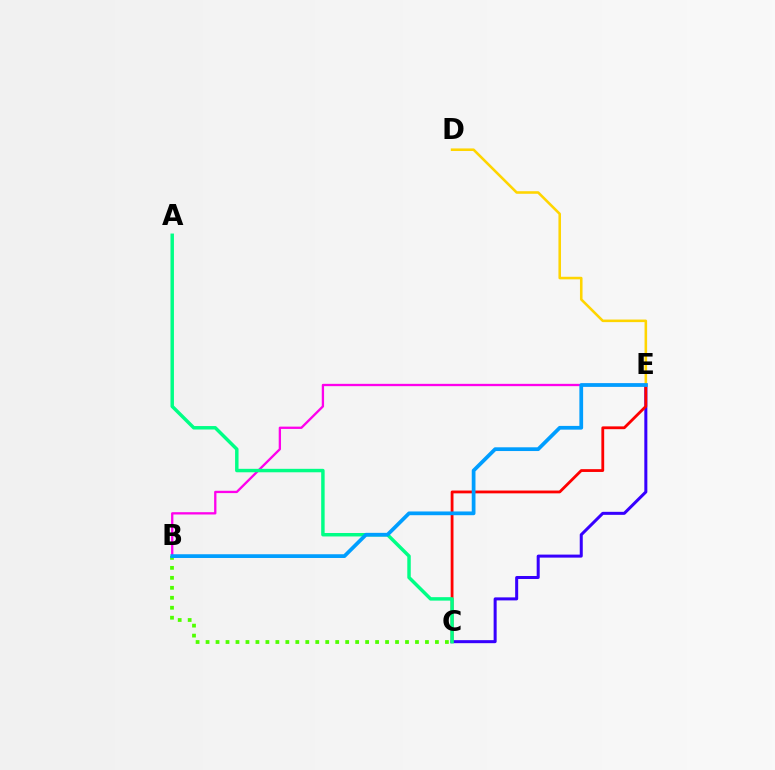{('C', 'E'): [{'color': '#3700ff', 'line_style': 'solid', 'thickness': 2.17}, {'color': '#ff0000', 'line_style': 'solid', 'thickness': 2.02}], ('D', 'E'): [{'color': '#ffd500', 'line_style': 'solid', 'thickness': 1.85}], ('B', 'E'): [{'color': '#ff00ed', 'line_style': 'solid', 'thickness': 1.66}, {'color': '#009eff', 'line_style': 'solid', 'thickness': 2.69}], ('B', 'C'): [{'color': '#4fff00', 'line_style': 'dotted', 'thickness': 2.71}], ('A', 'C'): [{'color': '#00ff86', 'line_style': 'solid', 'thickness': 2.49}]}